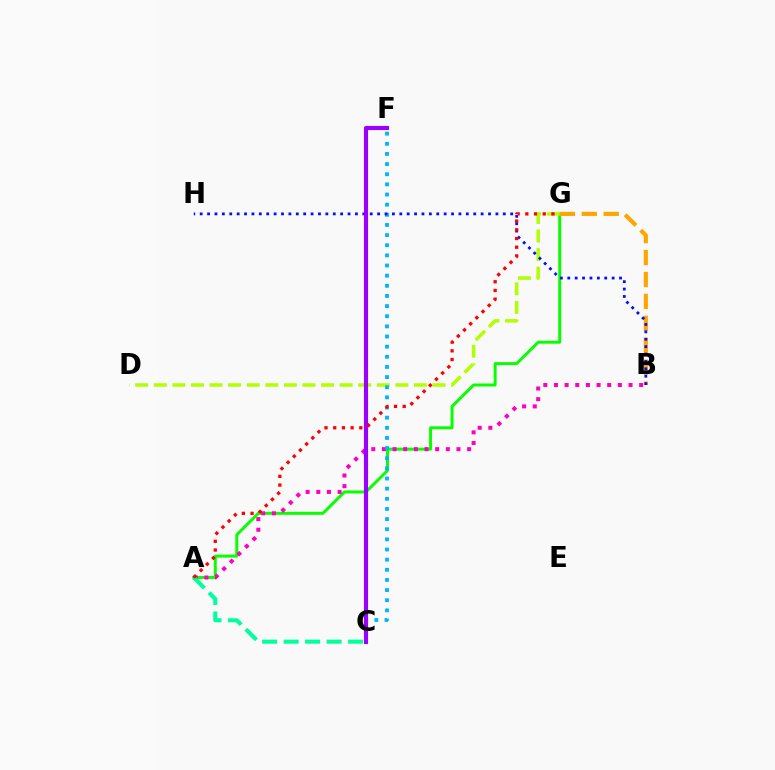{('A', 'G'): [{'color': '#08ff00', 'line_style': 'solid', 'thickness': 2.13}, {'color': '#ff0000', 'line_style': 'dotted', 'thickness': 2.36}], ('A', 'B'): [{'color': '#ff00bd', 'line_style': 'dotted', 'thickness': 2.89}], ('B', 'G'): [{'color': '#ffa500', 'line_style': 'dashed', 'thickness': 2.98}], ('D', 'G'): [{'color': '#b3ff00', 'line_style': 'dashed', 'thickness': 2.52}], ('C', 'F'): [{'color': '#00b5ff', 'line_style': 'dotted', 'thickness': 2.76}, {'color': '#9b00ff', 'line_style': 'solid', 'thickness': 2.98}], ('B', 'H'): [{'color': '#0010ff', 'line_style': 'dotted', 'thickness': 2.01}], ('A', 'C'): [{'color': '#00ff9d', 'line_style': 'dashed', 'thickness': 2.92}]}